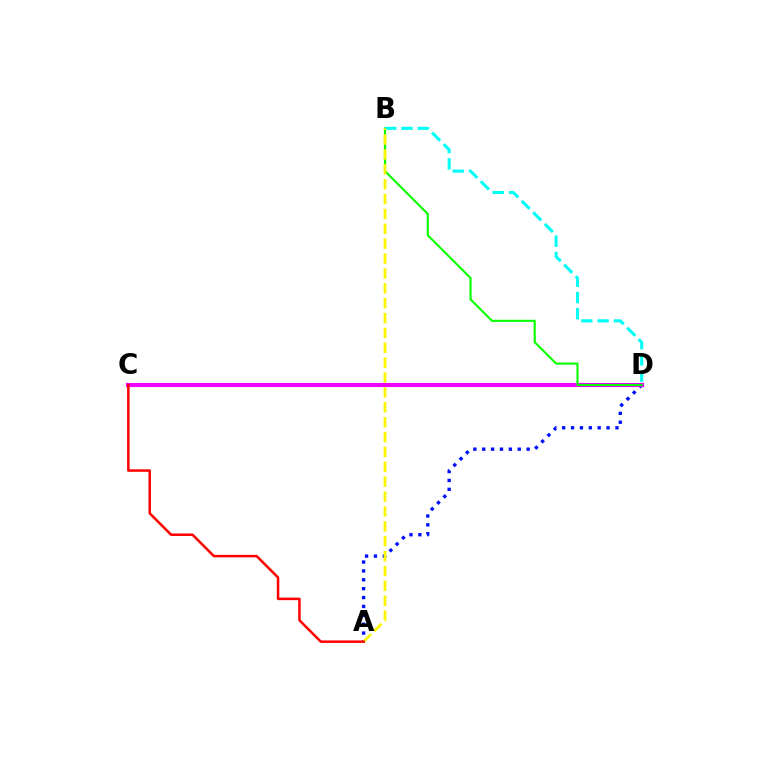{('A', 'D'): [{'color': '#0010ff', 'line_style': 'dotted', 'thickness': 2.41}], ('C', 'D'): [{'color': '#ee00ff', 'line_style': 'solid', 'thickness': 2.99}], ('B', 'D'): [{'color': '#08ff00', 'line_style': 'solid', 'thickness': 1.52}, {'color': '#00fff6', 'line_style': 'dashed', 'thickness': 2.21}], ('A', 'B'): [{'color': '#fcf500', 'line_style': 'dashed', 'thickness': 2.02}], ('A', 'C'): [{'color': '#ff0000', 'line_style': 'solid', 'thickness': 1.81}]}